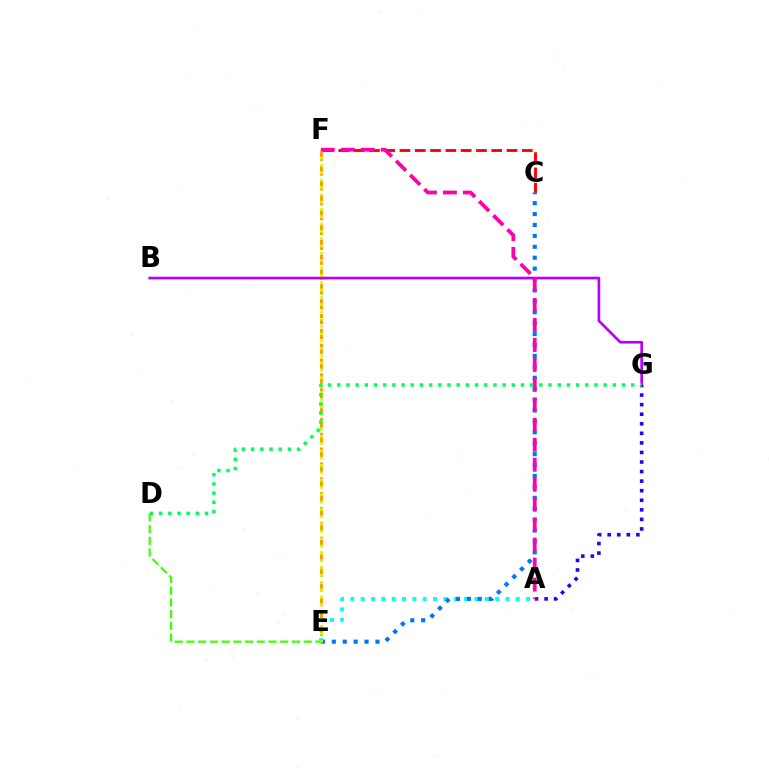{('C', 'F'): [{'color': '#ff0000', 'line_style': 'dashed', 'thickness': 2.08}], ('A', 'E'): [{'color': '#00fff6', 'line_style': 'dotted', 'thickness': 2.81}], ('E', 'F'): [{'color': '#ff9400', 'line_style': 'dashed', 'thickness': 2.02}, {'color': '#d1ff00', 'line_style': 'dotted', 'thickness': 1.99}], ('C', 'E'): [{'color': '#0074ff', 'line_style': 'dotted', 'thickness': 2.97}], ('B', 'G'): [{'color': '#b900ff', 'line_style': 'solid', 'thickness': 1.93}], ('A', 'G'): [{'color': '#2500ff', 'line_style': 'dotted', 'thickness': 2.6}], ('D', 'E'): [{'color': '#3dff00', 'line_style': 'dashed', 'thickness': 1.59}], ('A', 'F'): [{'color': '#ff00ac', 'line_style': 'dashed', 'thickness': 2.71}], ('D', 'G'): [{'color': '#00ff5c', 'line_style': 'dotted', 'thickness': 2.5}]}